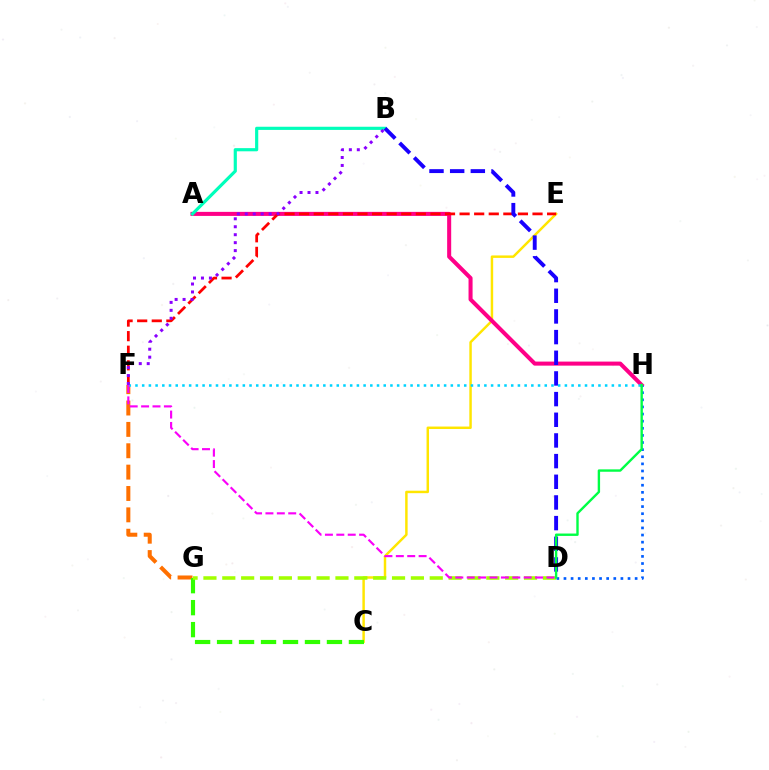{('C', 'E'): [{'color': '#ffe600', 'line_style': 'solid', 'thickness': 1.78}], ('F', 'G'): [{'color': '#ff7000', 'line_style': 'dashed', 'thickness': 2.9}], ('A', 'H'): [{'color': '#ff0088', 'line_style': 'solid', 'thickness': 2.91}], ('A', 'B'): [{'color': '#00ffbb', 'line_style': 'solid', 'thickness': 2.28}], ('E', 'F'): [{'color': '#ff0000', 'line_style': 'dashed', 'thickness': 1.98}], ('B', 'D'): [{'color': '#1900ff', 'line_style': 'dashed', 'thickness': 2.81}], ('F', 'H'): [{'color': '#00d3ff', 'line_style': 'dotted', 'thickness': 1.82}], ('C', 'G'): [{'color': '#31ff00', 'line_style': 'dashed', 'thickness': 2.99}], ('B', 'F'): [{'color': '#8a00ff', 'line_style': 'dotted', 'thickness': 2.16}], ('D', 'G'): [{'color': '#a2ff00', 'line_style': 'dashed', 'thickness': 2.56}], ('D', 'F'): [{'color': '#fa00f9', 'line_style': 'dashed', 'thickness': 1.55}], ('D', 'H'): [{'color': '#005dff', 'line_style': 'dotted', 'thickness': 1.93}, {'color': '#00ff45', 'line_style': 'solid', 'thickness': 1.72}]}